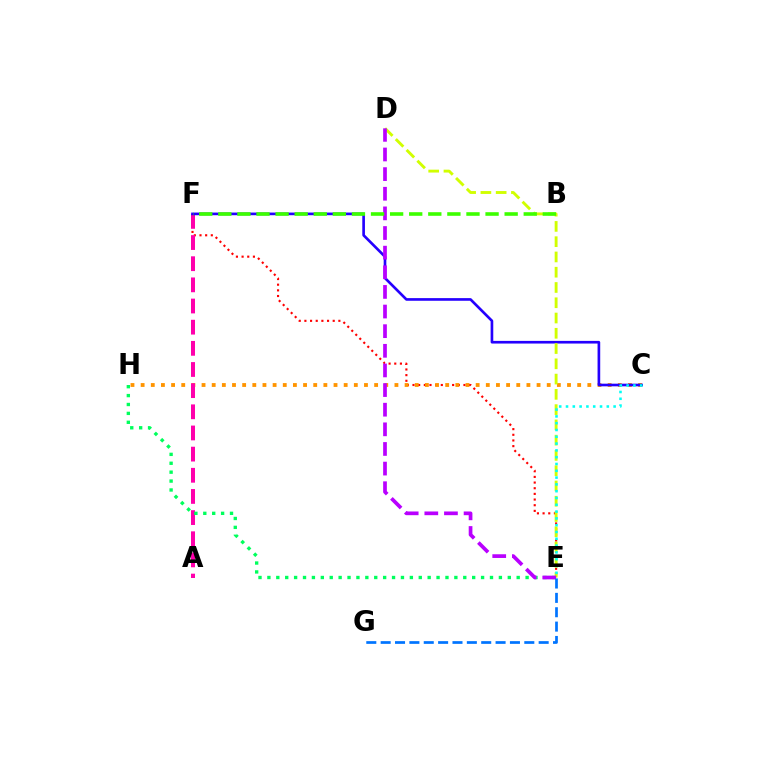{('E', 'F'): [{'color': '#ff0000', 'line_style': 'dotted', 'thickness': 1.54}], ('C', 'H'): [{'color': '#ff9400', 'line_style': 'dotted', 'thickness': 2.76}], ('A', 'F'): [{'color': '#ff00ac', 'line_style': 'dashed', 'thickness': 2.87}], ('C', 'F'): [{'color': '#2500ff', 'line_style': 'solid', 'thickness': 1.91}], ('D', 'E'): [{'color': '#d1ff00', 'line_style': 'dashed', 'thickness': 2.07}, {'color': '#b900ff', 'line_style': 'dashed', 'thickness': 2.67}], ('C', 'E'): [{'color': '#00fff6', 'line_style': 'dotted', 'thickness': 1.85}], ('E', 'H'): [{'color': '#00ff5c', 'line_style': 'dotted', 'thickness': 2.42}], ('E', 'G'): [{'color': '#0074ff', 'line_style': 'dashed', 'thickness': 1.95}], ('B', 'F'): [{'color': '#3dff00', 'line_style': 'dashed', 'thickness': 2.59}]}